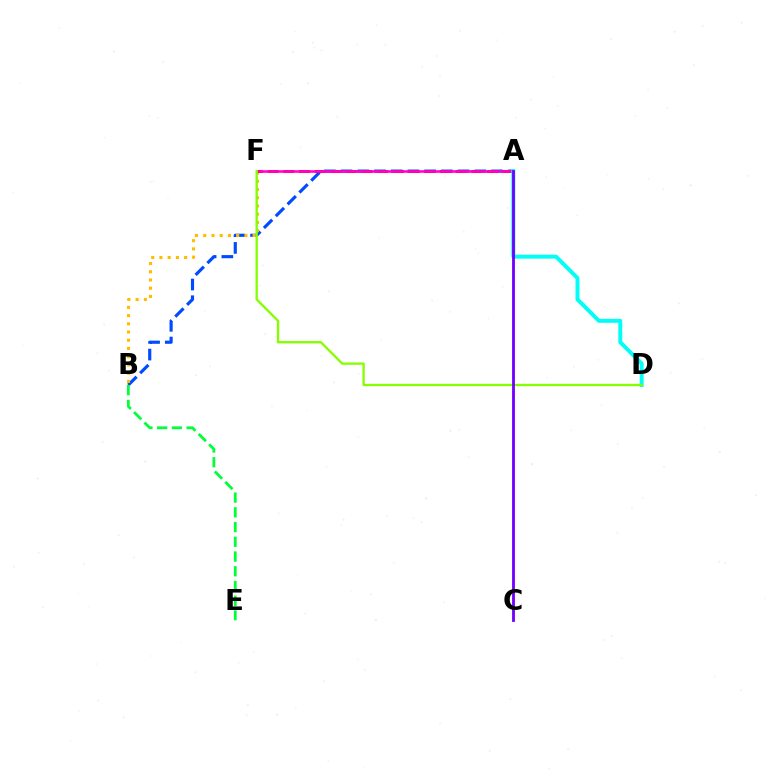{('A', 'B'): [{'color': '#004bff', 'line_style': 'dashed', 'thickness': 2.27}], ('B', 'F'): [{'color': '#ffbd00', 'line_style': 'dotted', 'thickness': 2.24}], ('B', 'E'): [{'color': '#00ff39', 'line_style': 'dashed', 'thickness': 2.0}], ('A', 'F'): [{'color': '#ff0000', 'line_style': 'dashed', 'thickness': 2.13}, {'color': '#ff00cf', 'line_style': 'solid', 'thickness': 1.84}], ('A', 'D'): [{'color': '#00fff6', 'line_style': 'solid', 'thickness': 2.84}], ('D', 'F'): [{'color': '#84ff00', 'line_style': 'solid', 'thickness': 1.67}], ('A', 'C'): [{'color': '#7200ff', 'line_style': 'solid', 'thickness': 2.04}]}